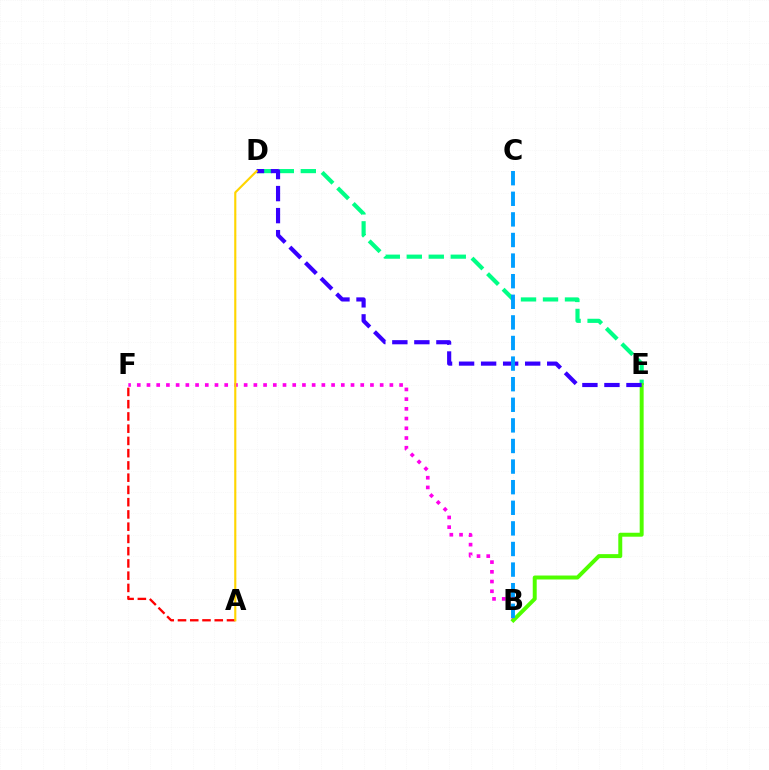{('D', 'E'): [{'color': '#00ff86', 'line_style': 'dashed', 'thickness': 2.99}, {'color': '#3700ff', 'line_style': 'dashed', 'thickness': 2.99}], ('B', 'F'): [{'color': '#ff00ed', 'line_style': 'dotted', 'thickness': 2.64}], ('B', 'E'): [{'color': '#4fff00', 'line_style': 'solid', 'thickness': 2.85}], ('A', 'F'): [{'color': '#ff0000', 'line_style': 'dashed', 'thickness': 1.66}], ('A', 'D'): [{'color': '#ffd500', 'line_style': 'solid', 'thickness': 1.54}], ('B', 'C'): [{'color': '#009eff', 'line_style': 'dashed', 'thickness': 2.8}]}